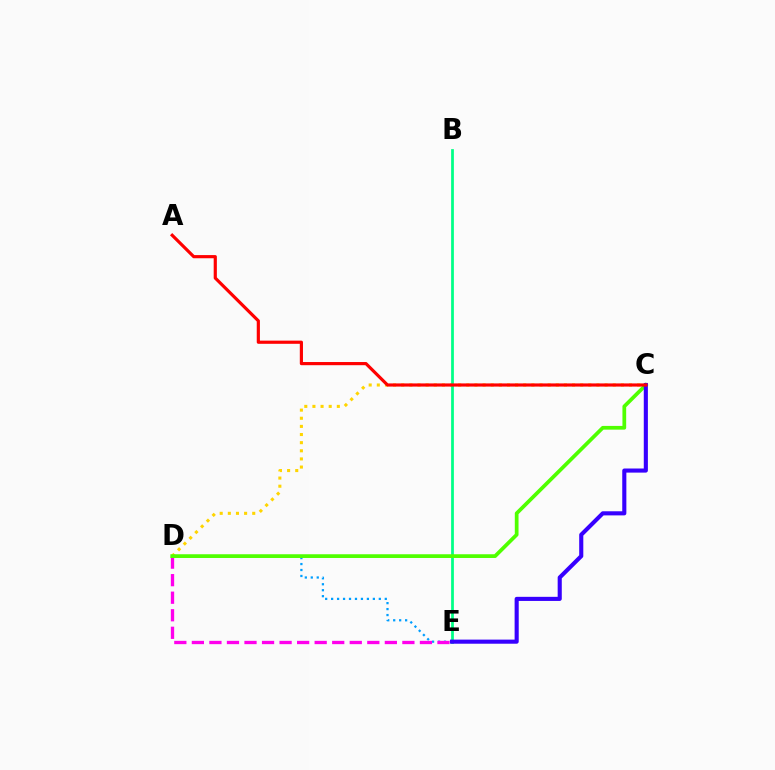{('C', 'D'): [{'color': '#ffd500', 'line_style': 'dotted', 'thickness': 2.21}, {'color': '#4fff00', 'line_style': 'solid', 'thickness': 2.69}], ('D', 'E'): [{'color': '#009eff', 'line_style': 'dotted', 'thickness': 1.62}, {'color': '#ff00ed', 'line_style': 'dashed', 'thickness': 2.38}], ('B', 'E'): [{'color': '#00ff86', 'line_style': 'solid', 'thickness': 1.98}], ('C', 'E'): [{'color': '#3700ff', 'line_style': 'solid', 'thickness': 2.96}], ('A', 'C'): [{'color': '#ff0000', 'line_style': 'solid', 'thickness': 2.28}]}